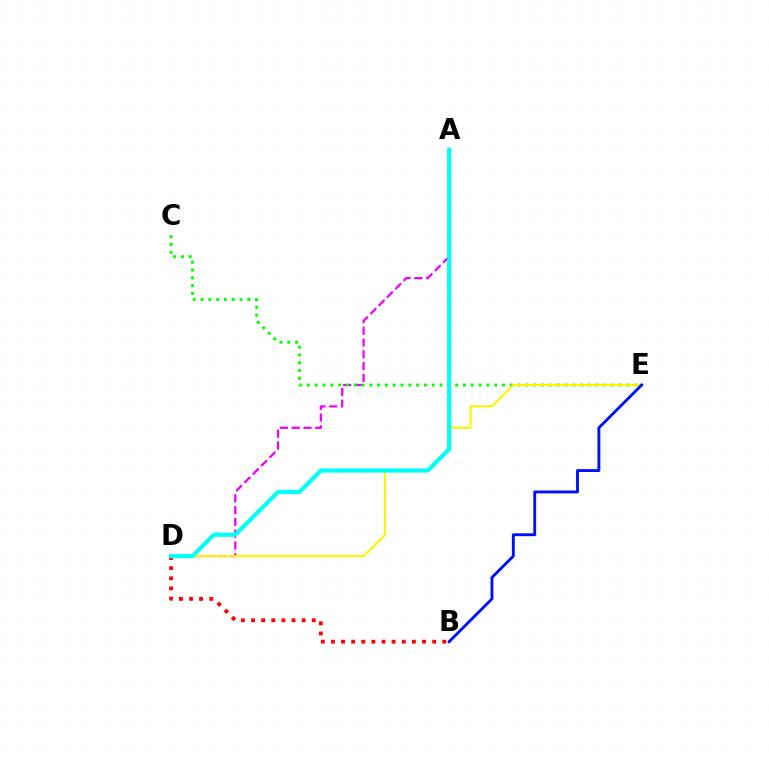{('B', 'D'): [{'color': '#ff0000', 'line_style': 'dotted', 'thickness': 2.75}], ('A', 'D'): [{'color': '#ee00ff', 'line_style': 'dashed', 'thickness': 1.6}, {'color': '#00fff6', 'line_style': 'solid', 'thickness': 3.0}], ('C', 'E'): [{'color': '#08ff00', 'line_style': 'dotted', 'thickness': 2.12}], ('D', 'E'): [{'color': '#fcf500', 'line_style': 'solid', 'thickness': 1.5}], ('B', 'E'): [{'color': '#0010ff', 'line_style': 'solid', 'thickness': 2.08}]}